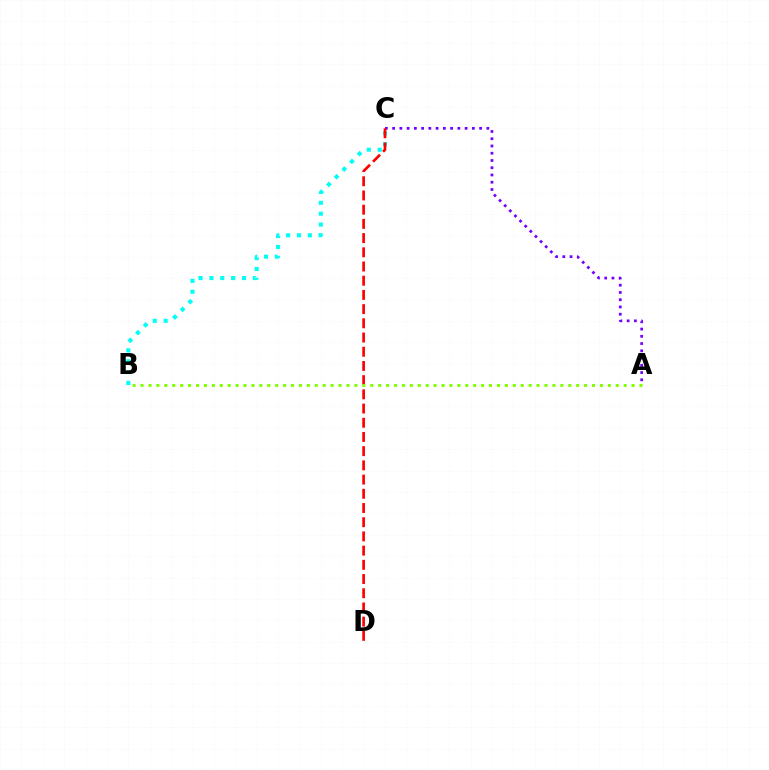{('B', 'C'): [{'color': '#00fff6', 'line_style': 'dotted', 'thickness': 2.95}], ('A', 'C'): [{'color': '#7200ff', 'line_style': 'dotted', 'thickness': 1.97}], ('C', 'D'): [{'color': '#ff0000', 'line_style': 'dashed', 'thickness': 1.93}], ('A', 'B'): [{'color': '#84ff00', 'line_style': 'dotted', 'thickness': 2.15}]}